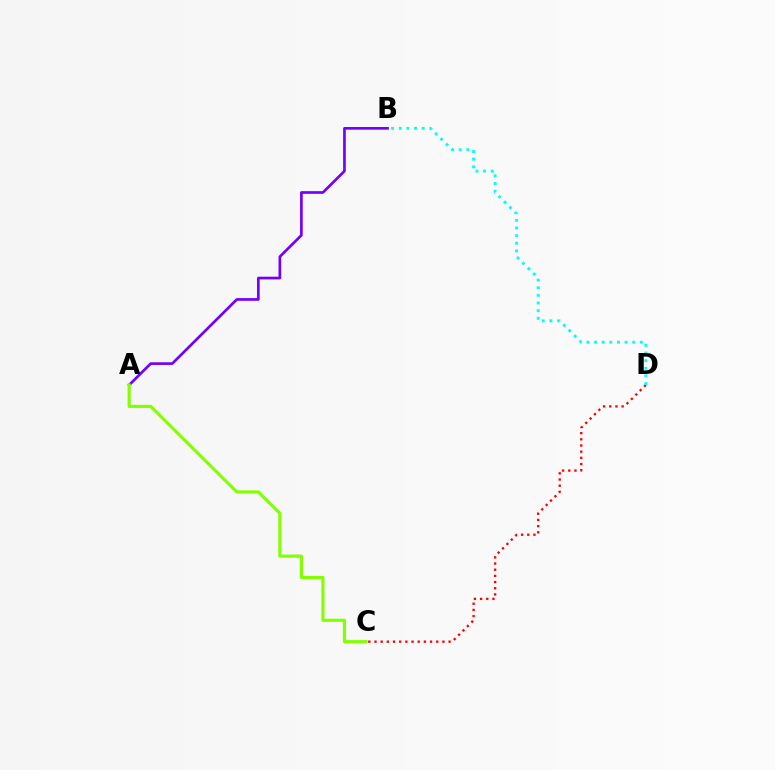{('A', 'B'): [{'color': '#7200ff', 'line_style': 'solid', 'thickness': 1.93}], ('A', 'C'): [{'color': '#84ff00', 'line_style': 'solid', 'thickness': 2.28}], ('C', 'D'): [{'color': '#ff0000', 'line_style': 'dotted', 'thickness': 1.68}], ('B', 'D'): [{'color': '#00fff6', 'line_style': 'dotted', 'thickness': 2.07}]}